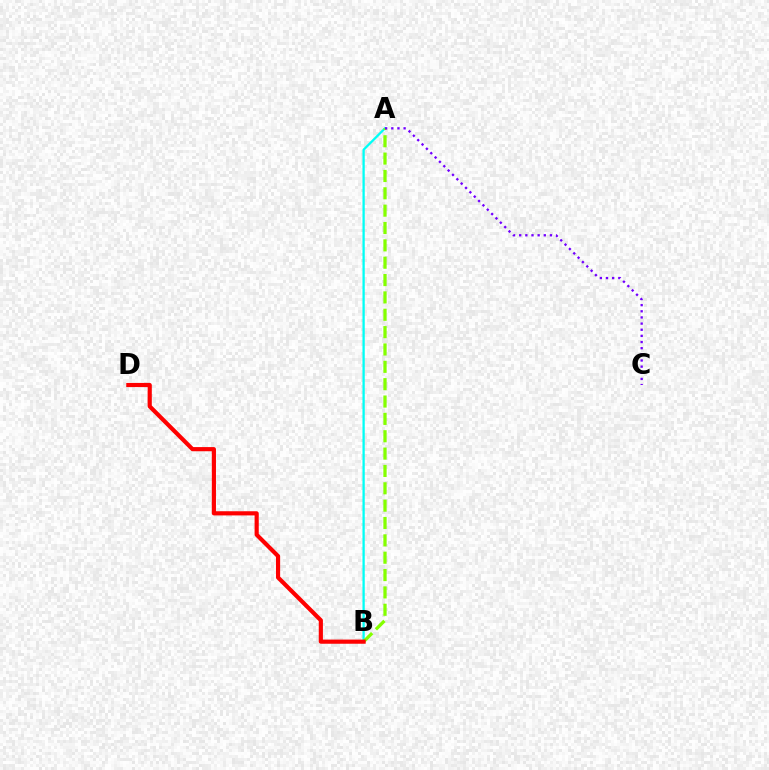{('A', 'B'): [{'color': '#00fff6', 'line_style': 'solid', 'thickness': 1.65}, {'color': '#84ff00', 'line_style': 'dashed', 'thickness': 2.36}], ('B', 'D'): [{'color': '#ff0000', 'line_style': 'solid', 'thickness': 3.0}], ('A', 'C'): [{'color': '#7200ff', 'line_style': 'dotted', 'thickness': 1.67}]}